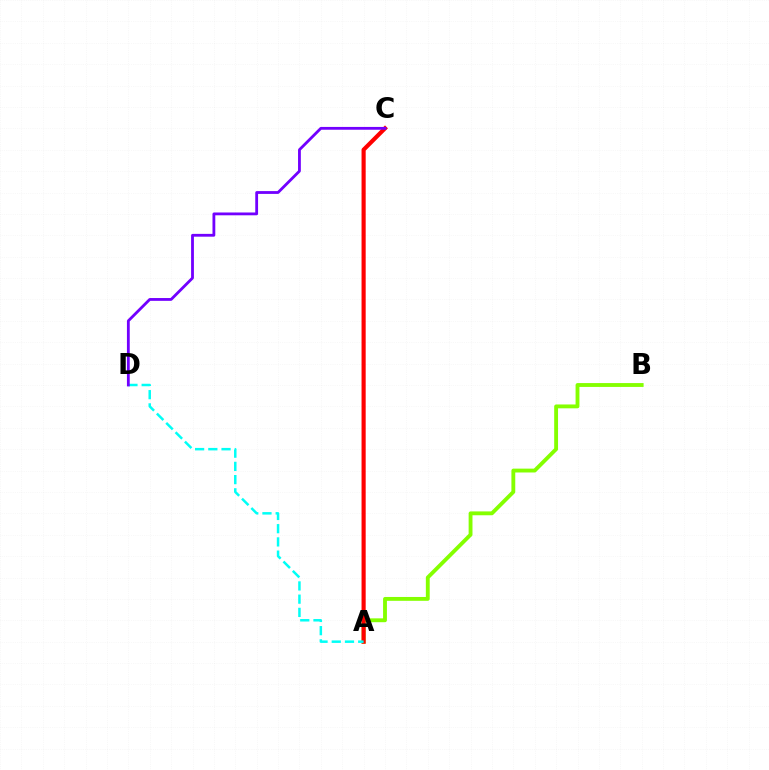{('A', 'B'): [{'color': '#84ff00', 'line_style': 'solid', 'thickness': 2.77}], ('A', 'C'): [{'color': '#ff0000', 'line_style': 'solid', 'thickness': 2.98}], ('A', 'D'): [{'color': '#00fff6', 'line_style': 'dashed', 'thickness': 1.8}], ('C', 'D'): [{'color': '#7200ff', 'line_style': 'solid', 'thickness': 2.02}]}